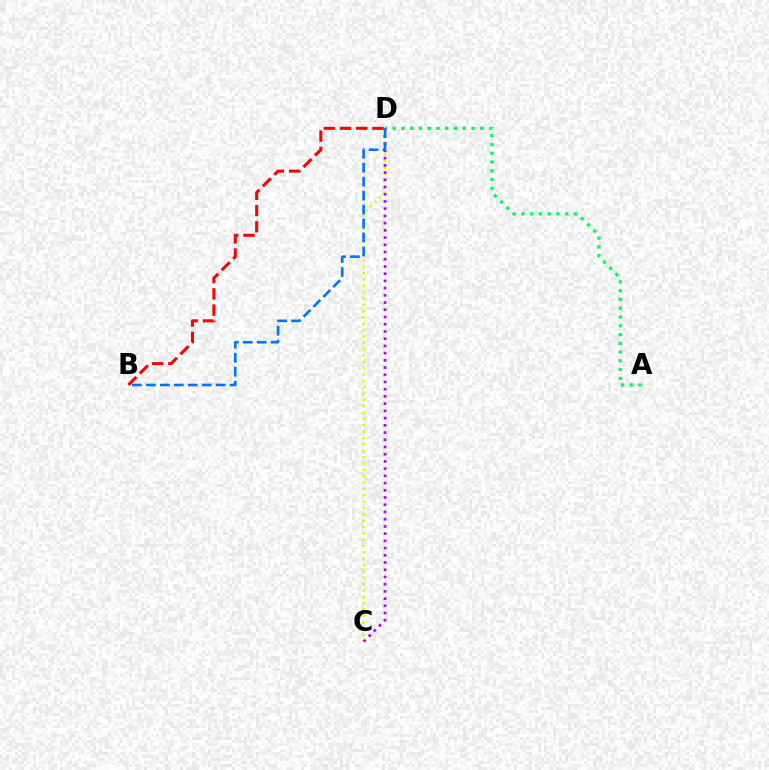{('C', 'D'): [{'color': '#d1ff00', 'line_style': 'dotted', 'thickness': 1.72}, {'color': '#b900ff', 'line_style': 'dotted', 'thickness': 1.96}], ('A', 'D'): [{'color': '#00ff5c', 'line_style': 'dotted', 'thickness': 2.38}], ('B', 'D'): [{'color': '#0074ff', 'line_style': 'dashed', 'thickness': 1.9}, {'color': '#ff0000', 'line_style': 'dashed', 'thickness': 2.2}]}